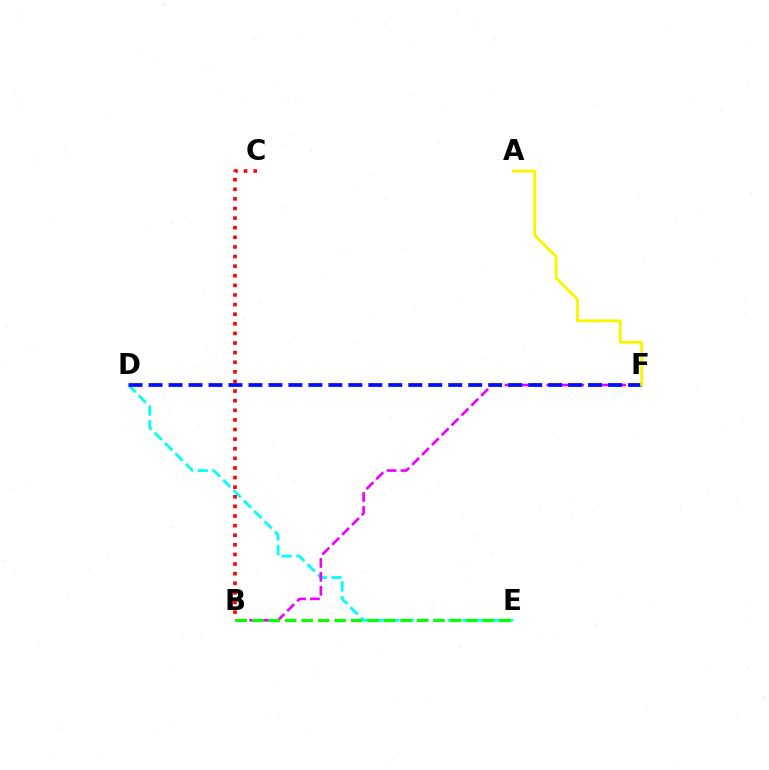{('D', 'E'): [{'color': '#00fff6', 'line_style': 'dashed', 'thickness': 1.99}], ('B', 'F'): [{'color': '#ee00ff', 'line_style': 'dashed', 'thickness': 1.89}], ('D', 'F'): [{'color': '#0010ff', 'line_style': 'dashed', 'thickness': 2.71}], ('A', 'F'): [{'color': '#fcf500', 'line_style': 'solid', 'thickness': 2.05}], ('B', 'E'): [{'color': '#08ff00', 'line_style': 'dashed', 'thickness': 2.24}], ('B', 'C'): [{'color': '#ff0000', 'line_style': 'dotted', 'thickness': 2.61}]}